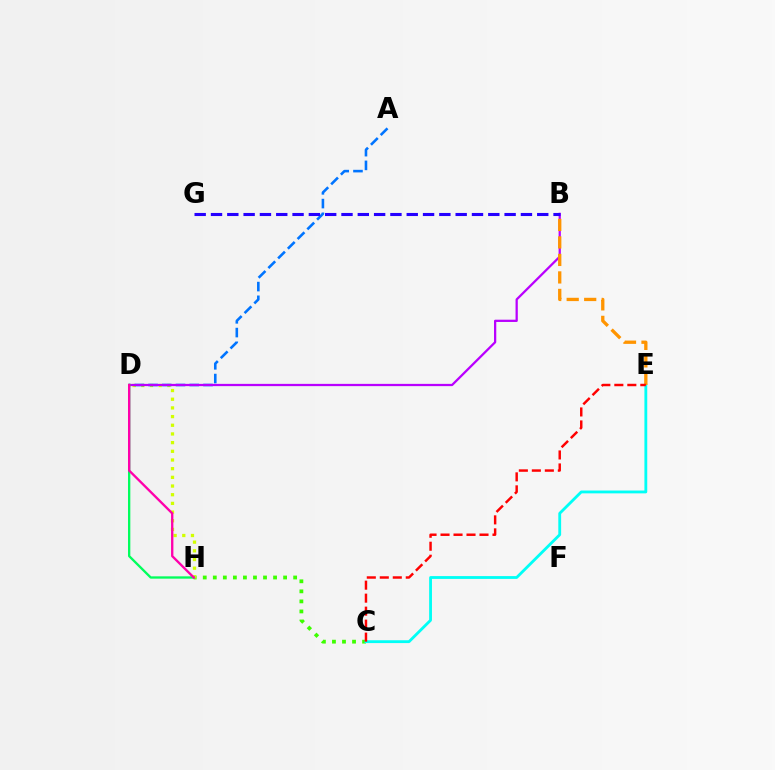{('C', 'H'): [{'color': '#3dff00', 'line_style': 'dotted', 'thickness': 2.73}], ('D', 'H'): [{'color': '#d1ff00', 'line_style': 'dotted', 'thickness': 2.36}, {'color': '#00ff5c', 'line_style': 'solid', 'thickness': 1.67}, {'color': '#ff00ac', 'line_style': 'solid', 'thickness': 1.68}], ('A', 'D'): [{'color': '#0074ff', 'line_style': 'dashed', 'thickness': 1.87}], ('B', 'D'): [{'color': '#b900ff', 'line_style': 'solid', 'thickness': 1.63}], ('B', 'G'): [{'color': '#2500ff', 'line_style': 'dashed', 'thickness': 2.22}], ('C', 'E'): [{'color': '#00fff6', 'line_style': 'solid', 'thickness': 2.03}, {'color': '#ff0000', 'line_style': 'dashed', 'thickness': 1.76}], ('B', 'E'): [{'color': '#ff9400', 'line_style': 'dashed', 'thickness': 2.38}]}